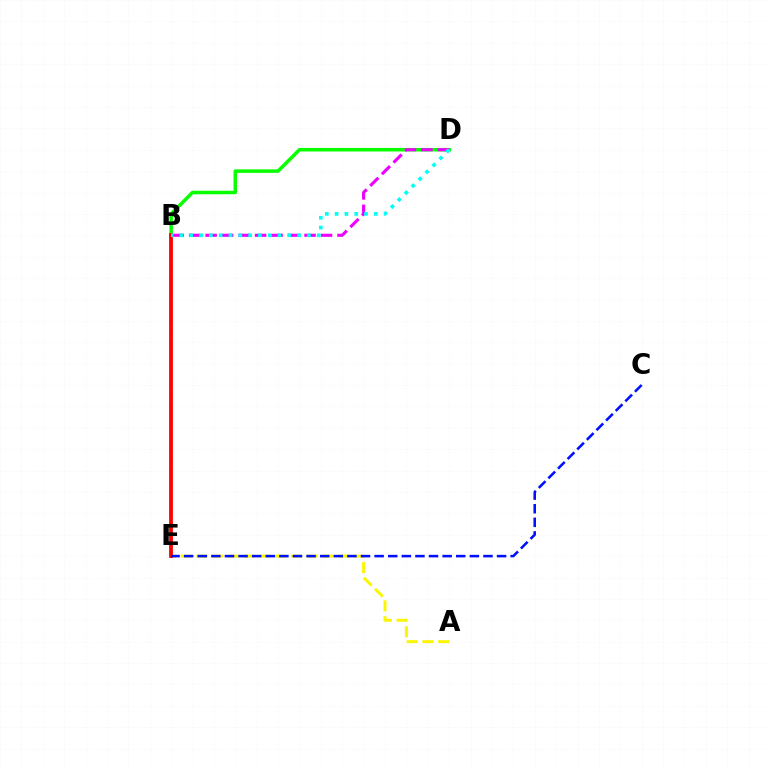{('B', 'D'): [{'color': '#08ff00', 'line_style': 'solid', 'thickness': 2.54}, {'color': '#ee00ff', 'line_style': 'dashed', 'thickness': 2.24}, {'color': '#00fff6', 'line_style': 'dotted', 'thickness': 2.66}], ('A', 'E'): [{'color': '#fcf500', 'line_style': 'dashed', 'thickness': 2.14}], ('B', 'E'): [{'color': '#ff0000', 'line_style': 'solid', 'thickness': 2.73}], ('C', 'E'): [{'color': '#0010ff', 'line_style': 'dashed', 'thickness': 1.85}]}